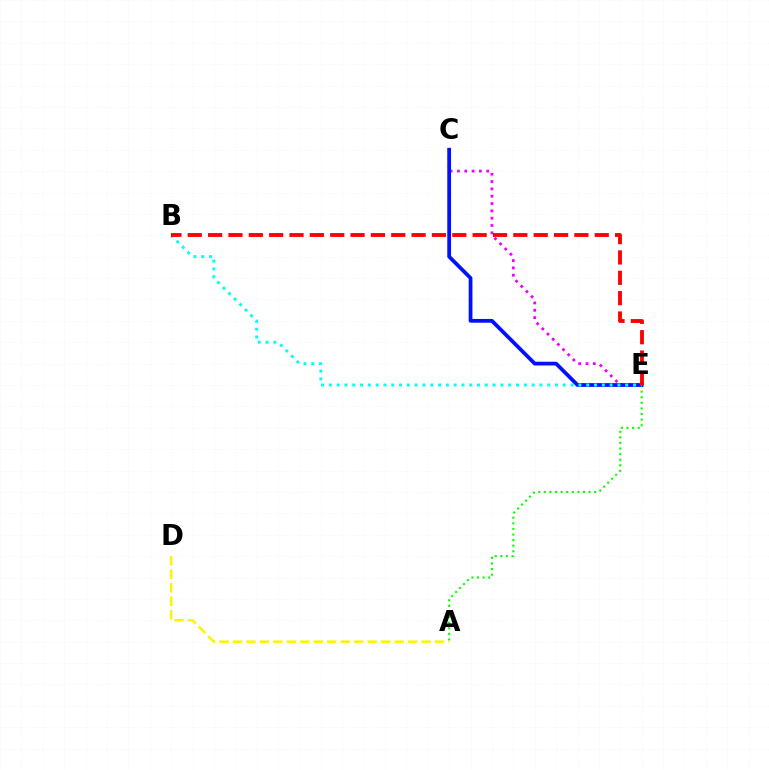{('A', 'E'): [{'color': '#08ff00', 'line_style': 'dotted', 'thickness': 1.52}], ('A', 'D'): [{'color': '#fcf500', 'line_style': 'dashed', 'thickness': 1.83}], ('C', 'E'): [{'color': '#ee00ff', 'line_style': 'dotted', 'thickness': 1.99}, {'color': '#0010ff', 'line_style': 'solid', 'thickness': 2.7}], ('B', 'E'): [{'color': '#00fff6', 'line_style': 'dotted', 'thickness': 2.12}, {'color': '#ff0000', 'line_style': 'dashed', 'thickness': 2.76}]}